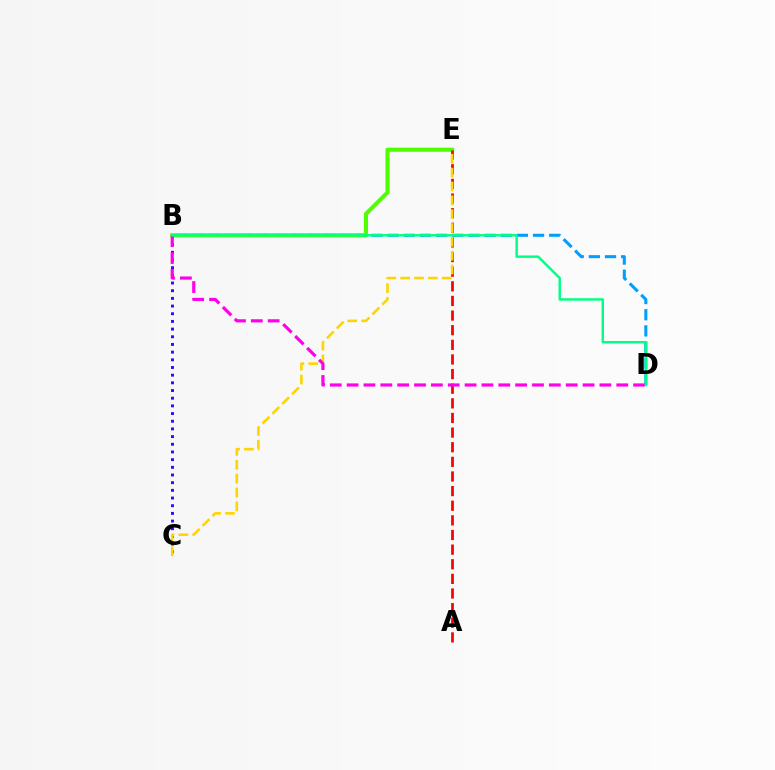{('B', 'C'): [{'color': '#3700ff', 'line_style': 'dotted', 'thickness': 2.09}], ('B', 'D'): [{'color': '#009eff', 'line_style': 'dashed', 'thickness': 2.2}, {'color': '#ff00ed', 'line_style': 'dashed', 'thickness': 2.29}, {'color': '#00ff86', 'line_style': 'solid', 'thickness': 1.77}], ('B', 'E'): [{'color': '#4fff00', 'line_style': 'solid', 'thickness': 2.95}], ('A', 'E'): [{'color': '#ff0000', 'line_style': 'dashed', 'thickness': 1.99}], ('C', 'E'): [{'color': '#ffd500', 'line_style': 'dashed', 'thickness': 1.88}]}